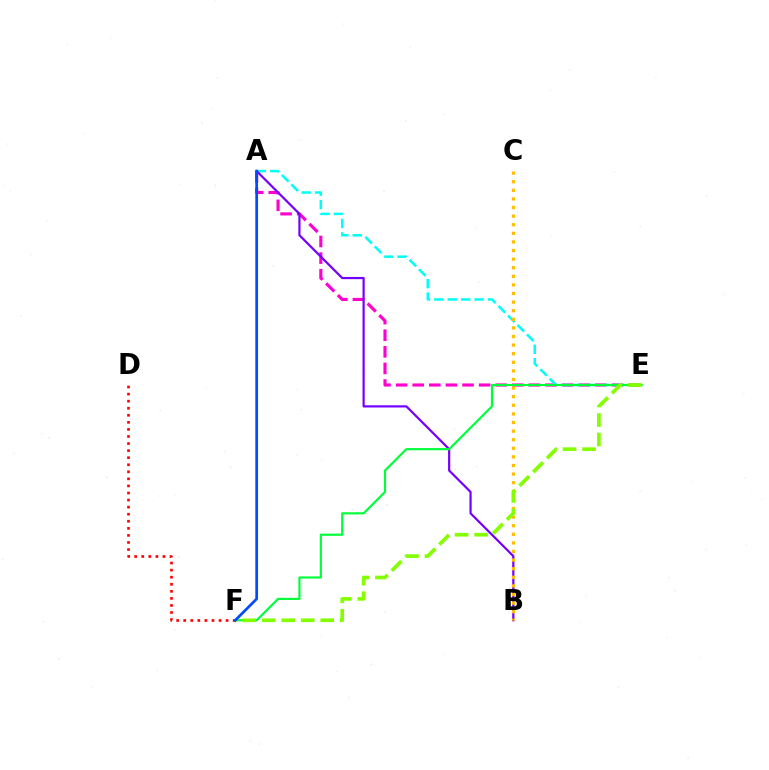{('A', 'E'): [{'color': '#ff00cf', 'line_style': 'dashed', 'thickness': 2.26}, {'color': '#00fff6', 'line_style': 'dashed', 'thickness': 1.82}], ('A', 'B'): [{'color': '#7200ff', 'line_style': 'solid', 'thickness': 1.58}], ('B', 'C'): [{'color': '#ffbd00', 'line_style': 'dotted', 'thickness': 2.34}], ('E', 'F'): [{'color': '#00ff39', 'line_style': 'solid', 'thickness': 1.56}, {'color': '#84ff00', 'line_style': 'dashed', 'thickness': 2.65}], ('D', 'F'): [{'color': '#ff0000', 'line_style': 'dotted', 'thickness': 1.92}], ('A', 'F'): [{'color': '#004bff', 'line_style': 'solid', 'thickness': 1.96}]}